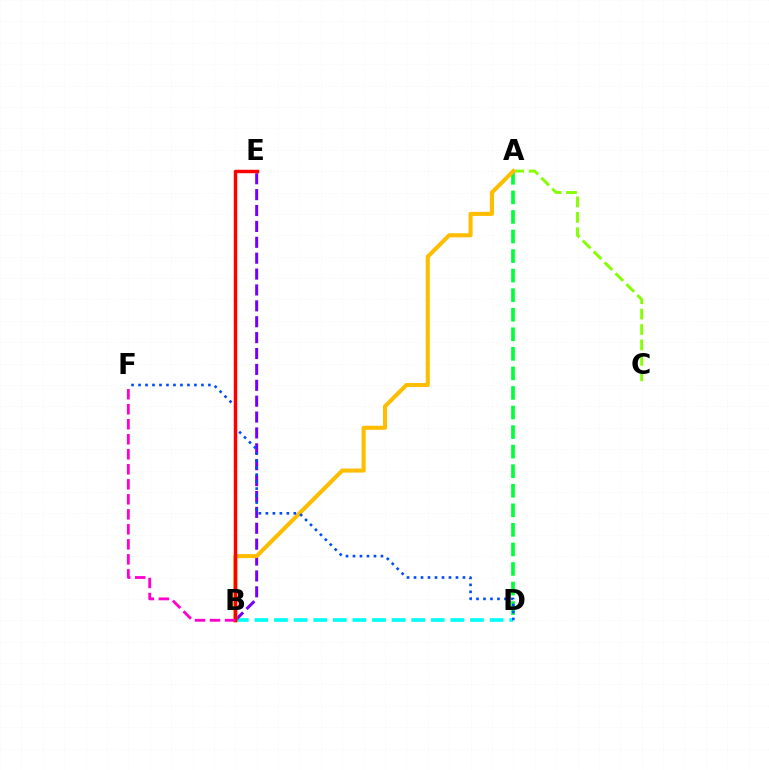{('A', 'C'): [{'color': '#84ff00', 'line_style': 'dashed', 'thickness': 2.09}], ('B', 'D'): [{'color': '#00fff6', 'line_style': 'dashed', 'thickness': 2.66}], ('B', 'E'): [{'color': '#7200ff', 'line_style': 'dashed', 'thickness': 2.16}, {'color': '#ff0000', 'line_style': 'solid', 'thickness': 2.48}], ('A', 'D'): [{'color': '#00ff39', 'line_style': 'dashed', 'thickness': 2.66}], ('A', 'B'): [{'color': '#ffbd00', 'line_style': 'solid', 'thickness': 2.93}], ('D', 'F'): [{'color': '#004bff', 'line_style': 'dotted', 'thickness': 1.9}], ('B', 'F'): [{'color': '#ff00cf', 'line_style': 'dashed', 'thickness': 2.04}]}